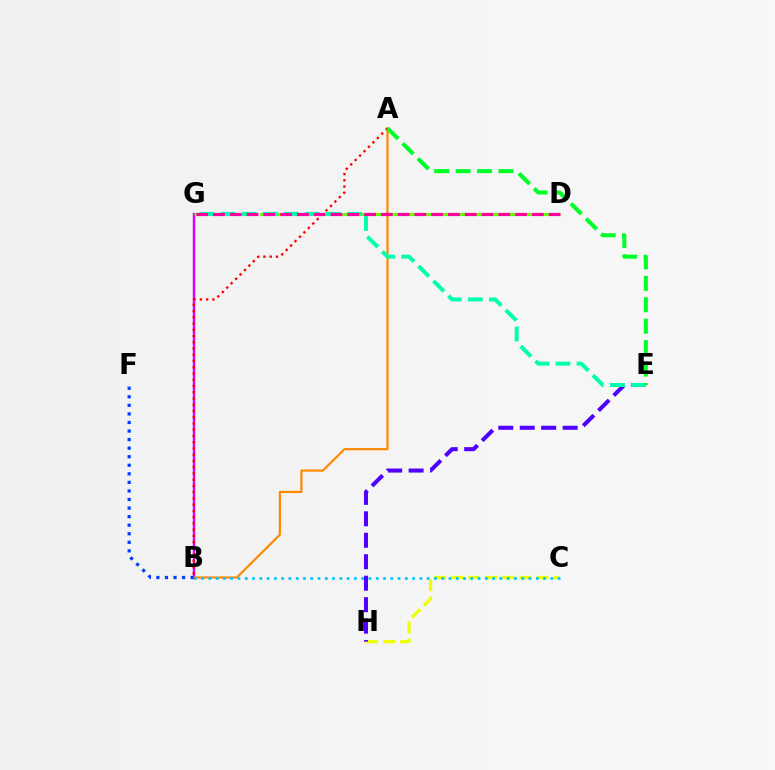{('B', 'G'): [{'color': '#d600ff', 'line_style': 'solid', 'thickness': 1.74}], ('D', 'G'): [{'color': '#66ff00', 'line_style': 'dashed', 'thickness': 2.23}, {'color': '#ff00a0', 'line_style': 'dashed', 'thickness': 2.28}], ('A', 'B'): [{'color': '#ff8800', 'line_style': 'solid', 'thickness': 1.57}, {'color': '#ff0000', 'line_style': 'dotted', 'thickness': 1.7}], ('C', 'H'): [{'color': '#eeff00', 'line_style': 'dashed', 'thickness': 2.32}], ('E', 'H'): [{'color': '#4f00ff', 'line_style': 'dashed', 'thickness': 2.92}], ('E', 'G'): [{'color': '#00ffaf', 'line_style': 'dashed', 'thickness': 2.87}], ('B', 'F'): [{'color': '#003fff', 'line_style': 'dotted', 'thickness': 2.33}], ('B', 'C'): [{'color': '#00c7ff', 'line_style': 'dotted', 'thickness': 1.98}], ('A', 'E'): [{'color': '#00ff27', 'line_style': 'dashed', 'thickness': 2.91}]}